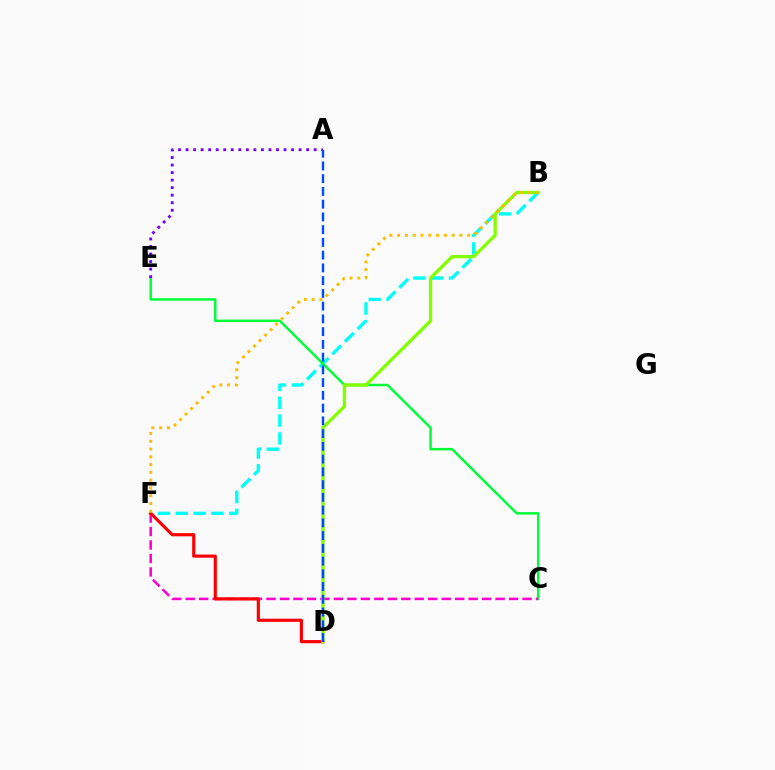{('B', 'F'): [{'color': '#00fff6', 'line_style': 'dashed', 'thickness': 2.42}, {'color': '#ffbd00', 'line_style': 'dotted', 'thickness': 2.12}], ('C', 'E'): [{'color': '#00ff39', 'line_style': 'solid', 'thickness': 1.78}], ('C', 'F'): [{'color': '#ff00cf', 'line_style': 'dashed', 'thickness': 1.83}], ('D', 'F'): [{'color': '#ff0000', 'line_style': 'solid', 'thickness': 2.27}], ('A', 'E'): [{'color': '#7200ff', 'line_style': 'dotted', 'thickness': 2.05}], ('B', 'D'): [{'color': '#84ff00', 'line_style': 'solid', 'thickness': 2.39}], ('A', 'D'): [{'color': '#004bff', 'line_style': 'dashed', 'thickness': 1.73}]}